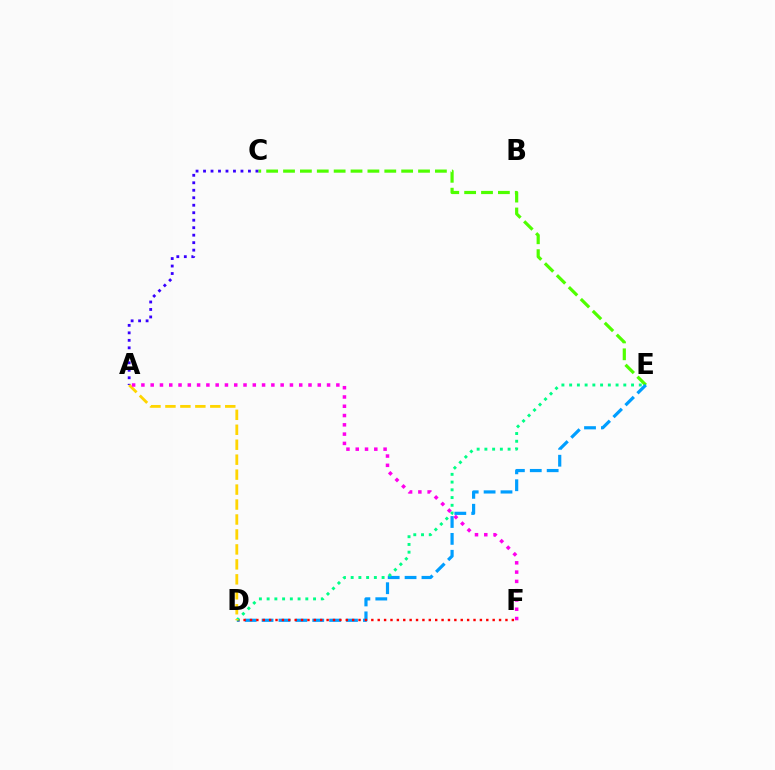{('C', 'E'): [{'color': '#4fff00', 'line_style': 'dashed', 'thickness': 2.29}], ('A', 'C'): [{'color': '#3700ff', 'line_style': 'dotted', 'thickness': 2.03}], ('D', 'E'): [{'color': '#009eff', 'line_style': 'dashed', 'thickness': 2.29}, {'color': '#00ff86', 'line_style': 'dotted', 'thickness': 2.1}], ('D', 'F'): [{'color': '#ff0000', 'line_style': 'dotted', 'thickness': 1.74}], ('A', 'D'): [{'color': '#ffd500', 'line_style': 'dashed', 'thickness': 2.03}], ('A', 'F'): [{'color': '#ff00ed', 'line_style': 'dotted', 'thickness': 2.52}]}